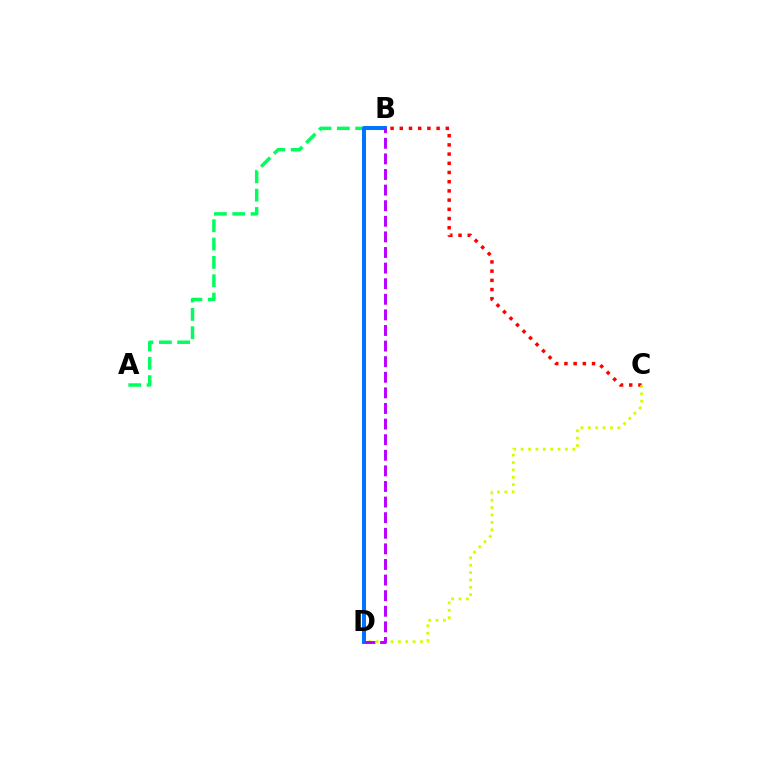{('B', 'C'): [{'color': '#ff0000', 'line_style': 'dotted', 'thickness': 2.5}], ('C', 'D'): [{'color': '#d1ff00', 'line_style': 'dotted', 'thickness': 2.01}], ('A', 'B'): [{'color': '#00ff5c', 'line_style': 'dashed', 'thickness': 2.49}], ('B', 'D'): [{'color': '#0074ff', 'line_style': 'solid', 'thickness': 2.86}, {'color': '#b900ff', 'line_style': 'dashed', 'thickness': 2.12}]}